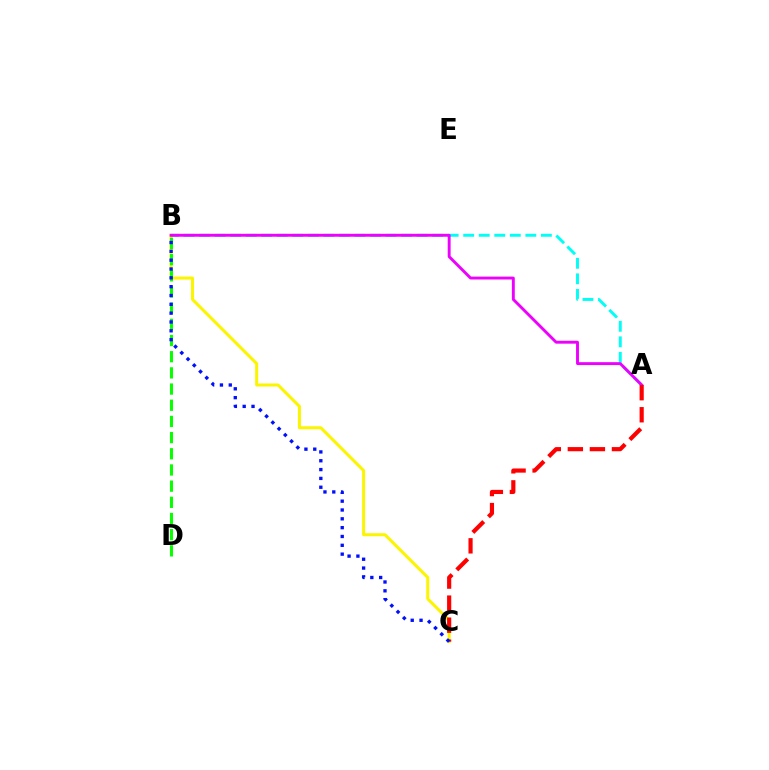{('B', 'C'): [{'color': '#fcf500', 'line_style': 'solid', 'thickness': 2.17}, {'color': '#0010ff', 'line_style': 'dotted', 'thickness': 2.4}], ('B', 'D'): [{'color': '#08ff00', 'line_style': 'dashed', 'thickness': 2.2}], ('A', 'B'): [{'color': '#00fff6', 'line_style': 'dashed', 'thickness': 2.11}, {'color': '#ee00ff', 'line_style': 'solid', 'thickness': 2.09}], ('A', 'C'): [{'color': '#ff0000', 'line_style': 'dashed', 'thickness': 3.0}]}